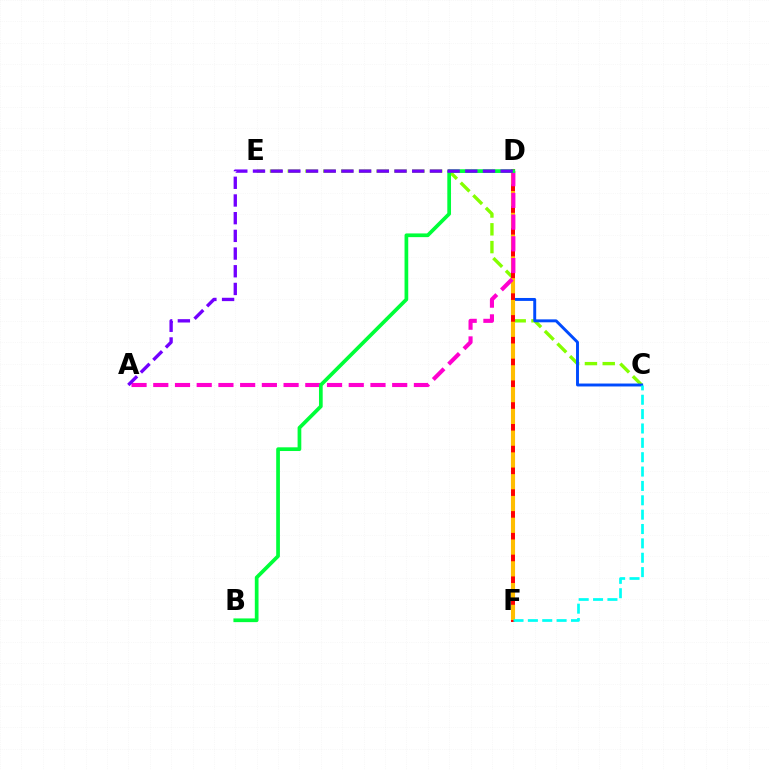{('C', 'E'): [{'color': '#84ff00', 'line_style': 'dashed', 'thickness': 2.42}], ('C', 'D'): [{'color': '#004bff', 'line_style': 'solid', 'thickness': 2.11}], ('D', 'F'): [{'color': '#ff0000', 'line_style': 'solid', 'thickness': 2.85}, {'color': '#ffbd00', 'line_style': 'dashed', 'thickness': 2.96}], ('A', 'D'): [{'color': '#ff00cf', 'line_style': 'dashed', 'thickness': 2.95}, {'color': '#7200ff', 'line_style': 'dashed', 'thickness': 2.4}], ('C', 'F'): [{'color': '#00fff6', 'line_style': 'dashed', 'thickness': 1.95}], ('B', 'D'): [{'color': '#00ff39', 'line_style': 'solid', 'thickness': 2.67}]}